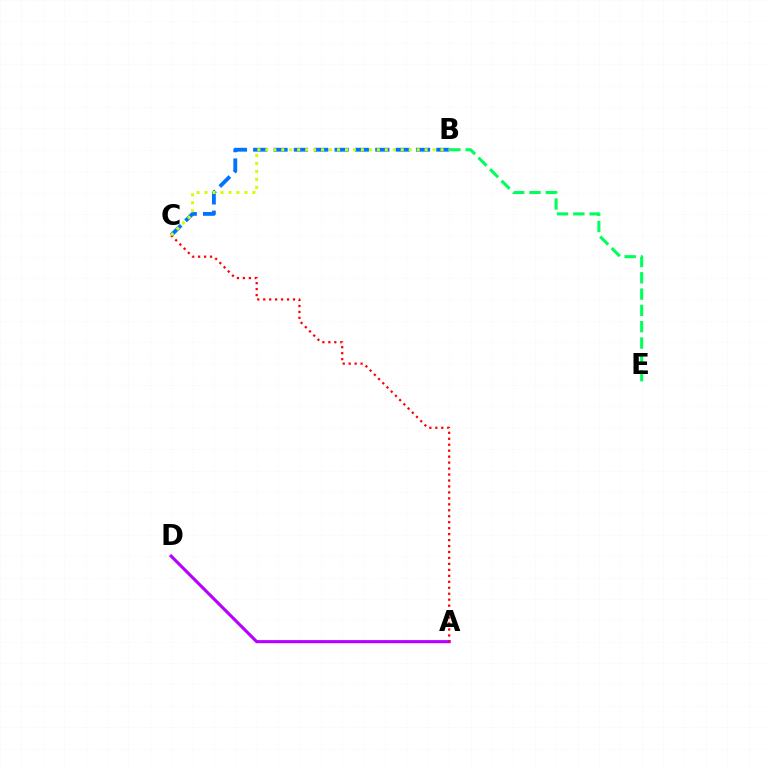{('B', 'E'): [{'color': '#00ff5c', 'line_style': 'dashed', 'thickness': 2.22}], ('B', 'C'): [{'color': '#0074ff', 'line_style': 'dashed', 'thickness': 2.77}, {'color': '#d1ff00', 'line_style': 'dotted', 'thickness': 2.16}], ('A', 'D'): [{'color': '#b900ff', 'line_style': 'solid', 'thickness': 2.25}], ('A', 'C'): [{'color': '#ff0000', 'line_style': 'dotted', 'thickness': 1.62}]}